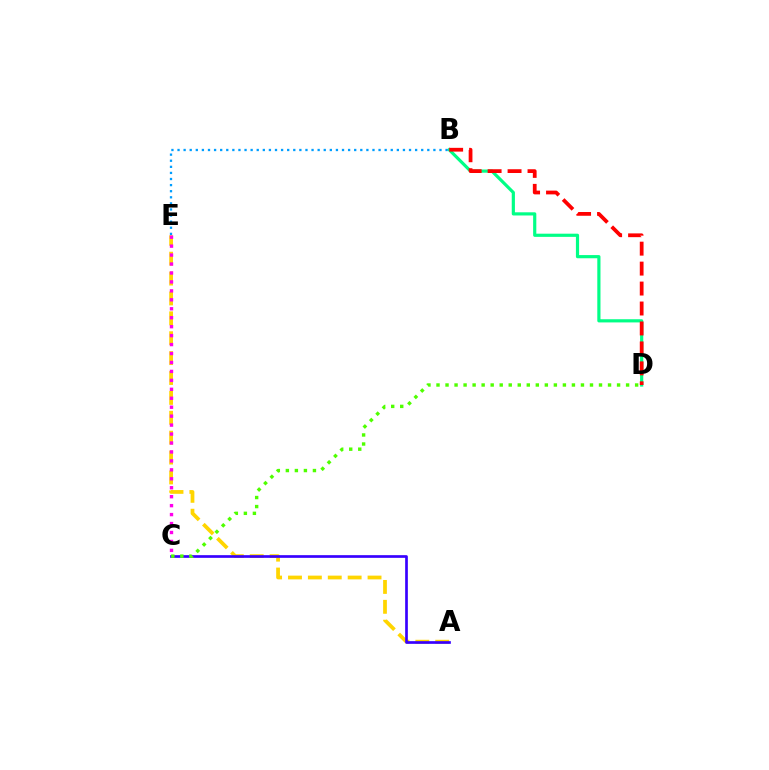{('B', 'D'): [{'color': '#00ff86', 'line_style': 'solid', 'thickness': 2.29}, {'color': '#ff0000', 'line_style': 'dashed', 'thickness': 2.71}], ('A', 'E'): [{'color': '#ffd500', 'line_style': 'dashed', 'thickness': 2.7}], ('A', 'C'): [{'color': '#3700ff', 'line_style': 'solid', 'thickness': 1.93}], ('C', 'E'): [{'color': '#ff00ed', 'line_style': 'dotted', 'thickness': 2.43}], ('C', 'D'): [{'color': '#4fff00', 'line_style': 'dotted', 'thickness': 2.45}], ('B', 'E'): [{'color': '#009eff', 'line_style': 'dotted', 'thickness': 1.66}]}